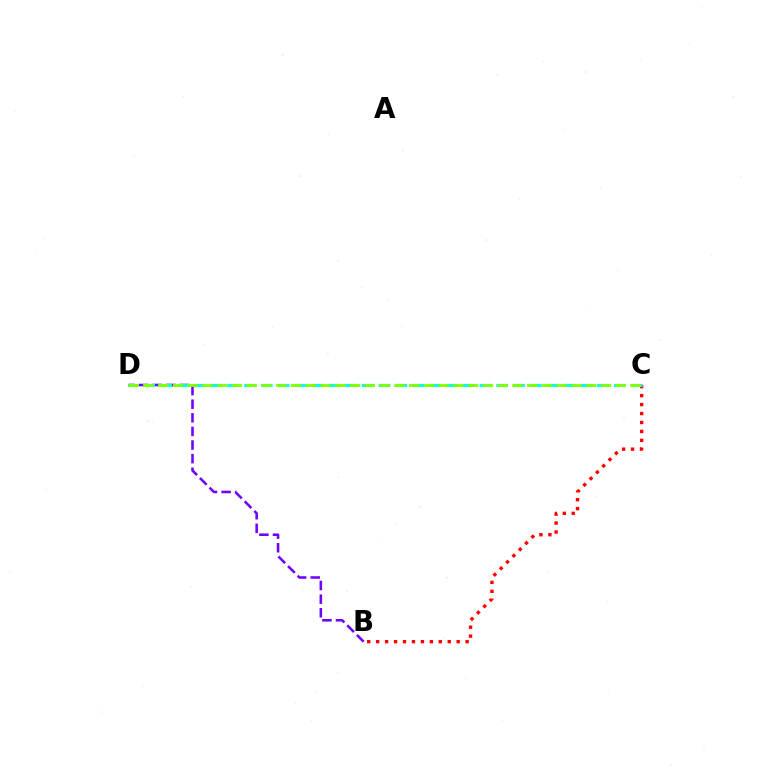{('B', 'D'): [{'color': '#7200ff', 'line_style': 'dashed', 'thickness': 1.85}], ('B', 'C'): [{'color': '#ff0000', 'line_style': 'dotted', 'thickness': 2.43}], ('C', 'D'): [{'color': '#00fff6', 'line_style': 'dashed', 'thickness': 2.28}, {'color': '#84ff00', 'line_style': 'dashed', 'thickness': 2.01}]}